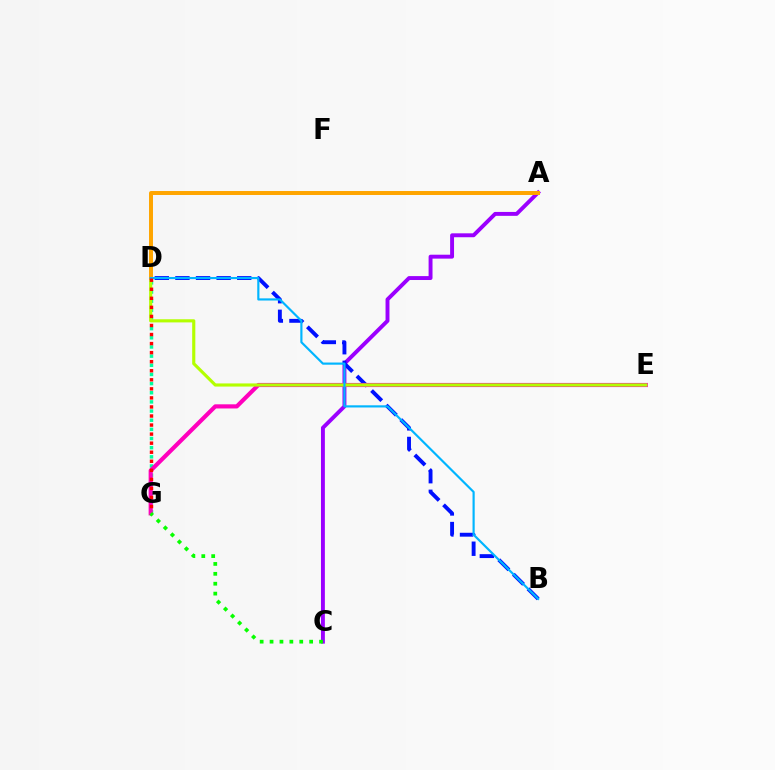{('A', 'C'): [{'color': '#9b00ff', 'line_style': 'solid', 'thickness': 2.82}], ('B', 'D'): [{'color': '#0010ff', 'line_style': 'dashed', 'thickness': 2.8}, {'color': '#00b5ff', 'line_style': 'solid', 'thickness': 1.56}], ('D', 'G'): [{'color': '#00ff9d', 'line_style': 'dotted', 'thickness': 2.49}, {'color': '#ff0000', 'line_style': 'dotted', 'thickness': 2.46}], ('E', 'G'): [{'color': '#ff00bd', 'line_style': 'solid', 'thickness': 2.99}], ('D', 'E'): [{'color': '#b3ff00', 'line_style': 'solid', 'thickness': 2.26}], ('A', 'D'): [{'color': '#ffa500', 'line_style': 'solid', 'thickness': 2.86}], ('C', 'G'): [{'color': '#08ff00', 'line_style': 'dotted', 'thickness': 2.69}]}